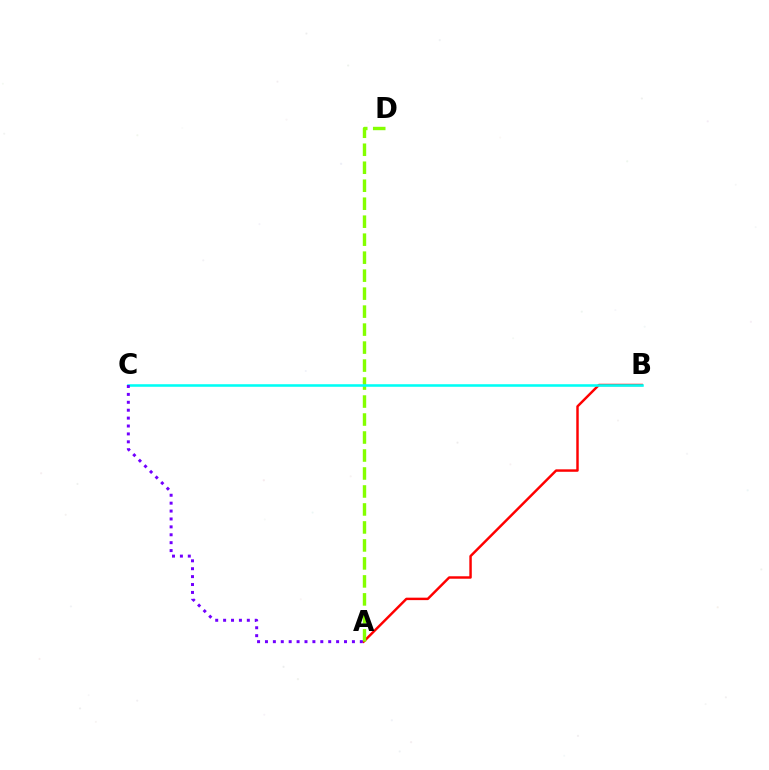{('A', 'B'): [{'color': '#ff0000', 'line_style': 'solid', 'thickness': 1.77}], ('A', 'D'): [{'color': '#84ff00', 'line_style': 'dashed', 'thickness': 2.44}], ('B', 'C'): [{'color': '#00fff6', 'line_style': 'solid', 'thickness': 1.84}], ('A', 'C'): [{'color': '#7200ff', 'line_style': 'dotted', 'thickness': 2.15}]}